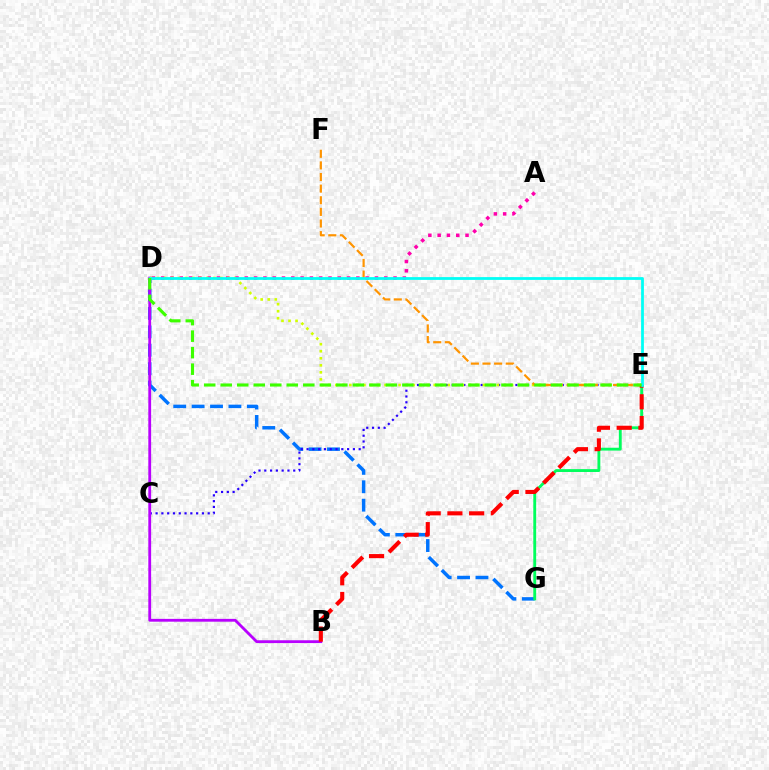{('D', 'G'): [{'color': '#0074ff', 'line_style': 'dashed', 'thickness': 2.5}], ('C', 'E'): [{'color': '#2500ff', 'line_style': 'dotted', 'thickness': 1.57}], ('E', 'G'): [{'color': '#00ff5c', 'line_style': 'solid', 'thickness': 2.06}], ('A', 'D'): [{'color': '#ff00ac', 'line_style': 'dotted', 'thickness': 2.53}], ('B', 'D'): [{'color': '#b900ff', 'line_style': 'solid', 'thickness': 2.03}], ('D', 'E'): [{'color': '#d1ff00', 'line_style': 'dotted', 'thickness': 1.91}, {'color': '#00fff6', 'line_style': 'solid', 'thickness': 2.0}, {'color': '#3dff00', 'line_style': 'dashed', 'thickness': 2.24}], ('E', 'F'): [{'color': '#ff9400', 'line_style': 'dashed', 'thickness': 1.58}], ('B', 'E'): [{'color': '#ff0000', 'line_style': 'dashed', 'thickness': 2.95}]}